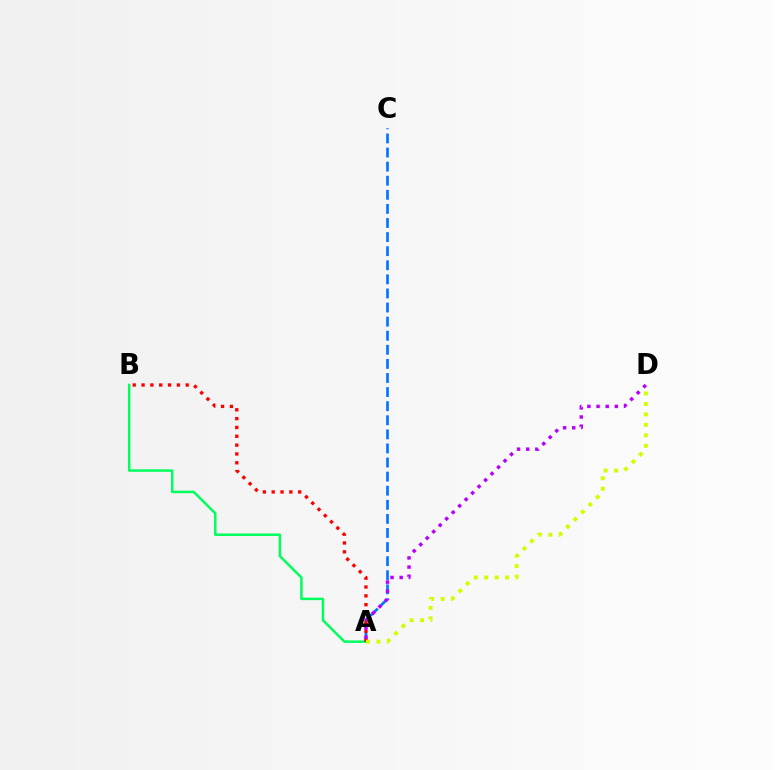{('A', 'B'): [{'color': '#00ff5c', 'line_style': 'solid', 'thickness': 1.79}, {'color': '#ff0000', 'line_style': 'dotted', 'thickness': 2.4}], ('A', 'C'): [{'color': '#0074ff', 'line_style': 'dashed', 'thickness': 1.91}], ('A', 'D'): [{'color': '#d1ff00', 'line_style': 'dotted', 'thickness': 2.85}, {'color': '#b900ff', 'line_style': 'dotted', 'thickness': 2.48}]}